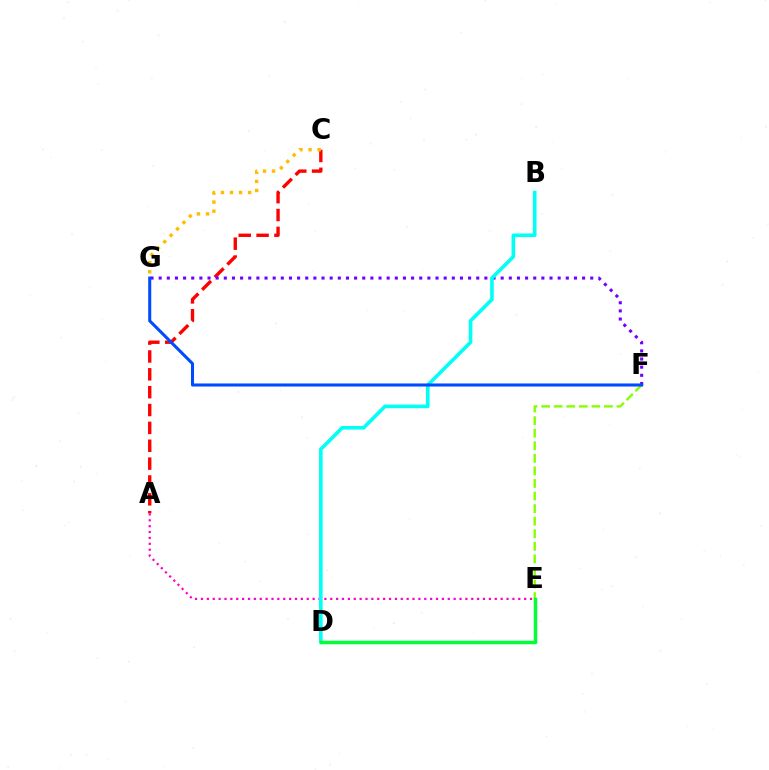{('E', 'F'): [{'color': '#84ff00', 'line_style': 'dashed', 'thickness': 1.71}], ('A', 'E'): [{'color': '#ff00cf', 'line_style': 'dotted', 'thickness': 1.6}], ('A', 'C'): [{'color': '#ff0000', 'line_style': 'dashed', 'thickness': 2.43}], ('C', 'G'): [{'color': '#ffbd00', 'line_style': 'dotted', 'thickness': 2.46}], ('F', 'G'): [{'color': '#7200ff', 'line_style': 'dotted', 'thickness': 2.21}, {'color': '#004bff', 'line_style': 'solid', 'thickness': 2.2}], ('B', 'D'): [{'color': '#00fff6', 'line_style': 'solid', 'thickness': 2.59}], ('D', 'E'): [{'color': '#00ff39', 'line_style': 'solid', 'thickness': 2.52}]}